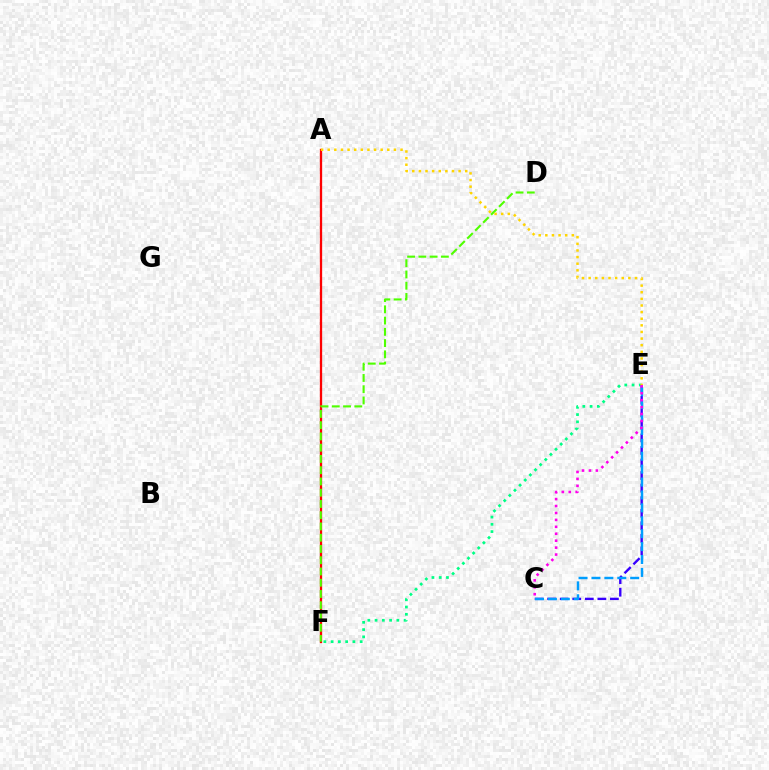{('A', 'F'): [{'color': '#ff0000', 'line_style': 'solid', 'thickness': 1.66}], ('C', 'E'): [{'color': '#3700ff', 'line_style': 'dashed', 'thickness': 1.7}, {'color': '#009eff', 'line_style': 'dashed', 'thickness': 1.75}, {'color': '#ff00ed', 'line_style': 'dotted', 'thickness': 1.88}], ('E', 'F'): [{'color': '#00ff86', 'line_style': 'dotted', 'thickness': 1.97}], ('D', 'F'): [{'color': '#4fff00', 'line_style': 'dashed', 'thickness': 1.53}], ('A', 'E'): [{'color': '#ffd500', 'line_style': 'dotted', 'thickness': 1.8}]}